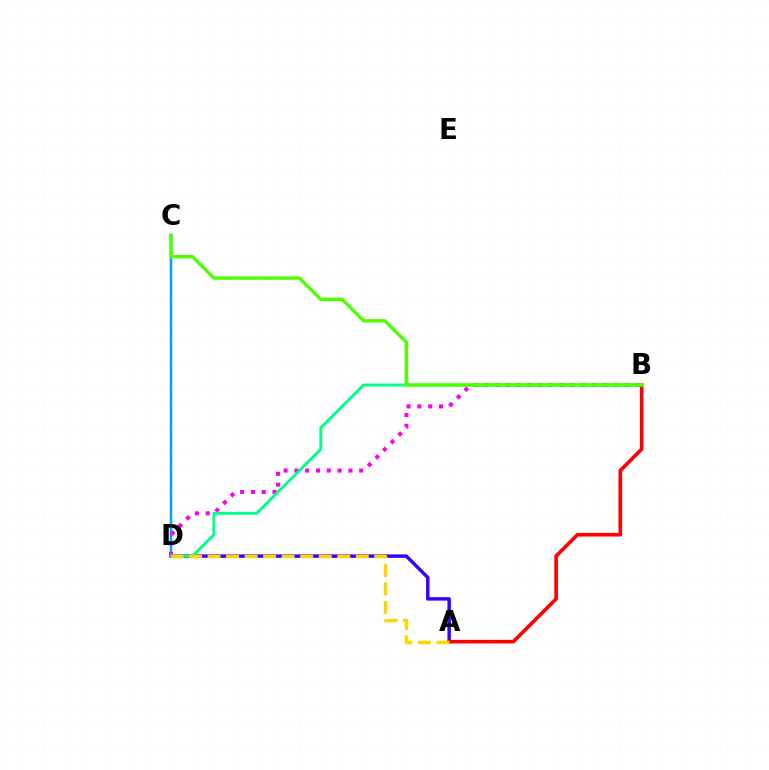{('C', 'D'): [{'color': '#009eff', 'line_style': 'solid', 'thickness': 1.79}], ('A', 'D'): [{'color': '#3700ff', 'line_style': 'solid', 'thickness': 2.48}, {'color': '#ffd500', 'line_style': 'dashed', 'thickness': 2.52}], ('B', 'D'): [{'color': '#ff00ed', 'line_style': 'dotted', 'thickness': 2.94}, {'color': '#00ff86', 'line_style': 'solid', 'thickness': 2.12}], ('A', 'B'): [{'color': '#ff0000', 'line_style': 'solid', 'thickness': 2.61}], ('B', 'C'): [{'color': '#4fff00', 'line_style': 'solid', 'thickness': 2.46}]}